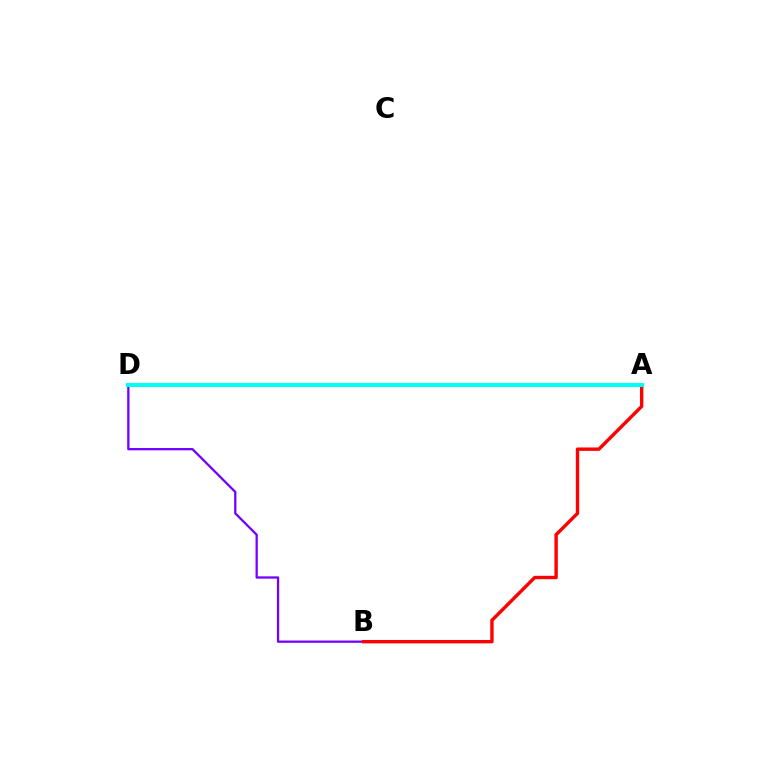{('B', 'D'): [{'color': '#7200ff', 'line_style': 'solid', 'thickness': 1.64}], ('A', 'B'): [{'color': '#ff0000', 'line_style': 'solid', 'thickness': 2.44}], ('A', 'D'): [{'color': '#84ff00', 'line_style': 'dotted', 'thickness': 2.76}, {'color': '#00fff6', 'line_style': 'solid', 'thickness': 2.93}]}